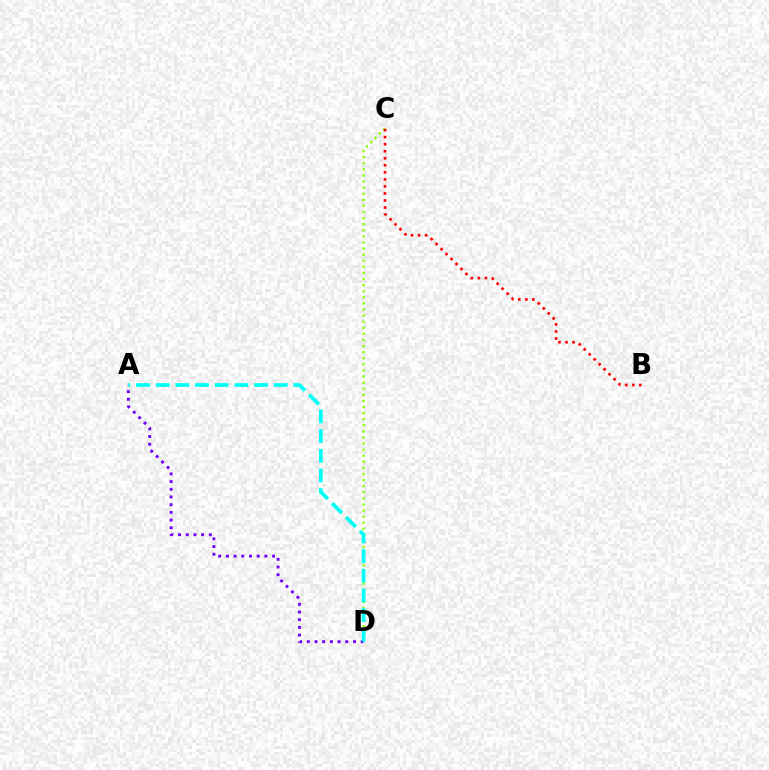{('C', 'D'): [{'color': '#84ff00', 'line_style': 'dotted', 'thickness': 1.66}], ('A', 'D'): [{'color': '#7200ff', 'line_style': 'dotted', 'thickness': 2.09}, {'color': '#00fff6', 'line_style': 'dashed', 'thickness': 2.67}], ('B', 'C'): [{'color': '#ff0000', 'line_style': 'dotted', 'thickness': 1.91}]}